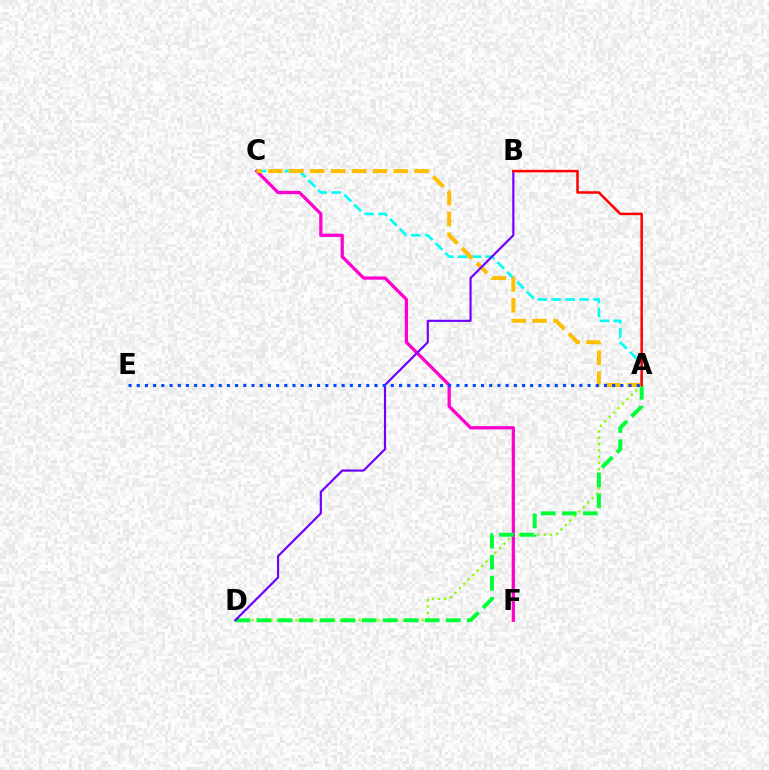{('A', 'D'): [{'color': '#84ff00', 'line_style': 'dotted', 'thickness': 1.71}, {'color': '#00ff39', 'line_style': 'dashed', 'thickness': 2.86}], ('C', 'F'): [{'color': '#ff00cf', 'line_style': 'solid', 'thickness': 2.34}], ('A', 'C'): [{'color': '#00fff6', 'line_style': 'dashed', 'thickness': 1.89}, {'color': '#ffbd00', 'line_style': 'dashed', 'thickness': 2.84}], ('B', 'D'): [{'color': '#7200ff', 'line_style': 'solid', 'thickness': 1.57}], ('A', 'E'): [{'color': '#004bff', 'line_style': 'dotted', 'thickness': 2.23}], ('A', 'B'): [{'color': '#ff0000', 'line_style': 'solid', 'thickness': 1.8}]}